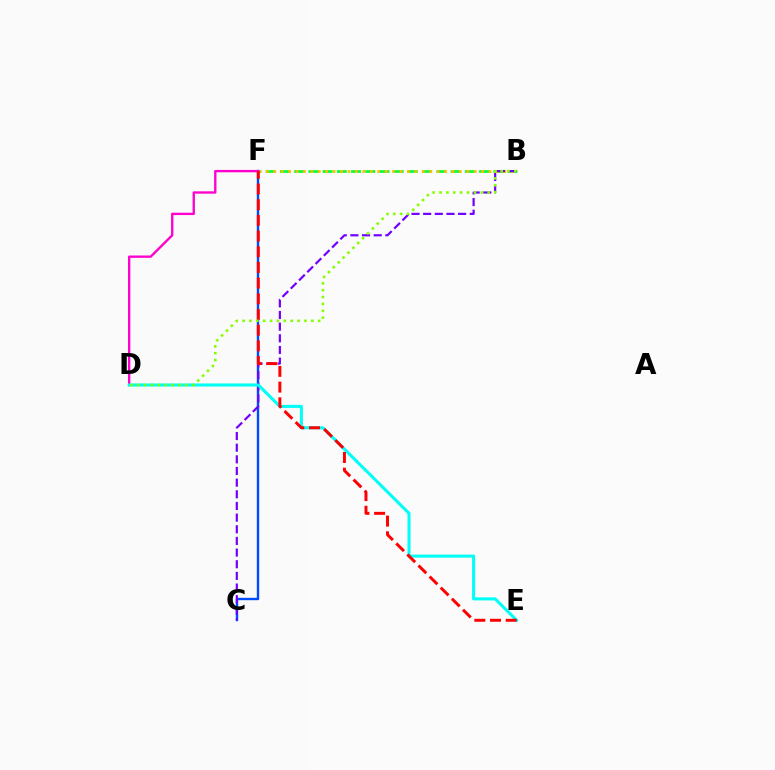{('C', 'F'): [{'color': '#004bff', 'line_style': 'solid', 'thickness': 1.72}], ('B', 'F'): [{'color': '#00ff39', 'line_style': 'dashed', 'thickness': 1.93}, {'color': '#ffbd00', 'line_style': 'dotted', 'thickness': 2.02}], ('D', 'F'): [{'color': '#ff00cf', 'line_style': 'solid', 'thickness': 1.69}], ('B', 'C'): [{'color': '#7200ff', 'line_style': 'dashed', 'thickness': 1.58}], ('D', 'E'): [{'color': '#00fff6', 'line_style': 'solid', 'thickness': 2.2}], ('E', 'F'): [{'color': '#ff0000', 'line_style': 'dashed', 'thickness': 2.13}], ('B', 'D'): [{'color': '#84ff00', 'line_style': 'dotted', 'thickness': 1.87}]}